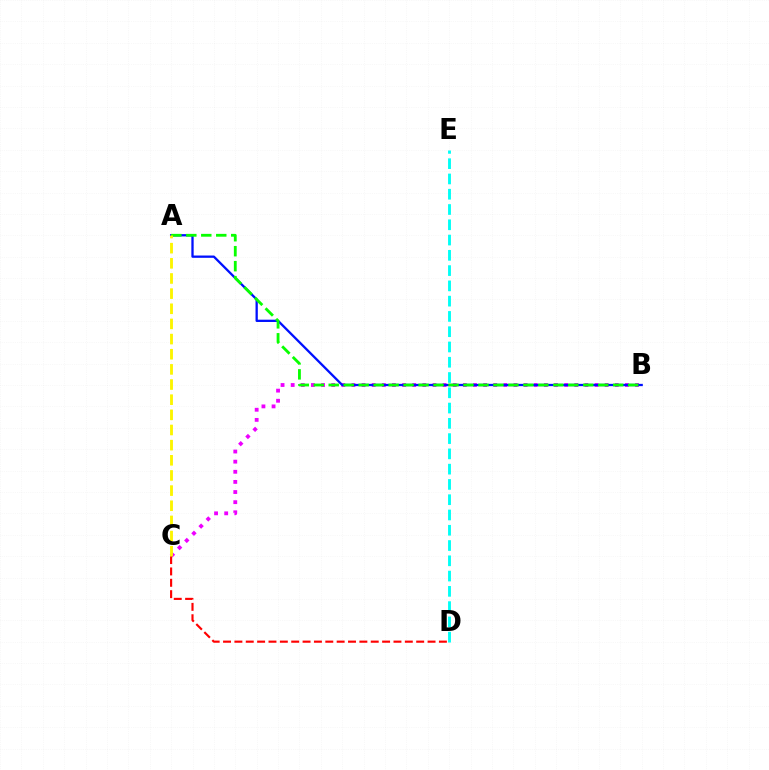{('D', 'E'): [{'color': '#00fff6', 'line_style': 'dashed', 'thickness': 2.07}], ('B', 'C'): [{'color': '#ee00ff', 'line_style': 'dotted', 'thickness': 2.75}], ('A', 'B'): [{'color': '#0010ff', 'line_style': 'solid', 'thickness': 1.65}, {'color': '#08ff00', 'line_style': 'dashed', 'thickness': 2.03}], ('C', 'D'): [{'color': '#ff0000', 'line_style': 'dashed', 'thickness': 1.54}], ('A', 'C'): [{'color': '#fcf500', 'line_style': 'dashed', 'thickness': 2.06}]}